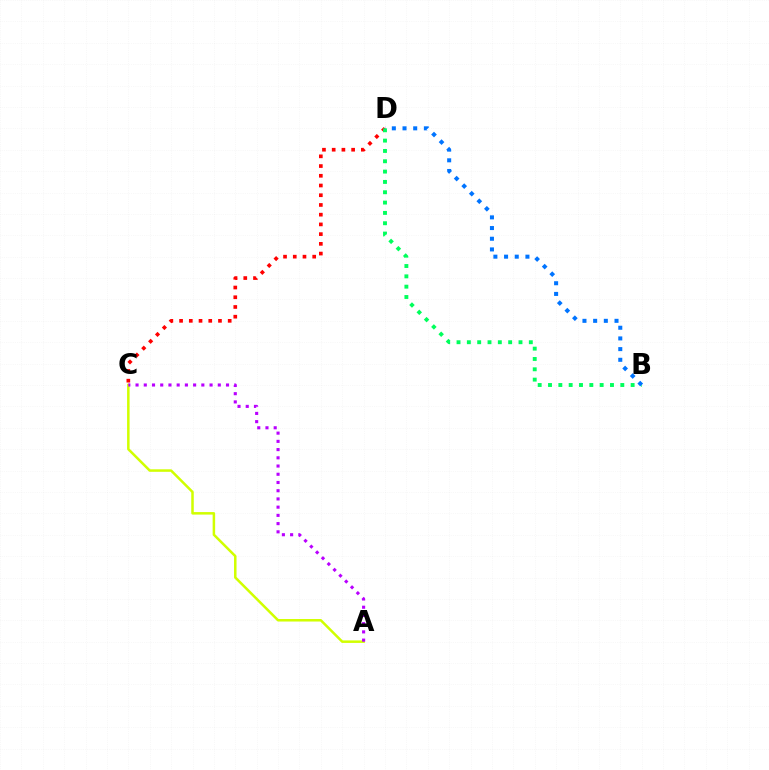{('A', 'C'): [{'color': '#d1ff00', 'line_style': 'solid', 'thickness': 1.81}, {'color': '#b900ff', 'line_style': 'dotted', 'thickness': 2.23}], ('C', 'D'): [{'color': '#ff0000', 'line_style': 'dotted', 'thickness': 2.64}], ('B', 'D'): [{'color': '#00ff5c', 'line_style': 'dotted', 'thickness': 2.81}, {'color': '#0074ff', 'line_style': 'dotted', 'thickness': 2.9}]}